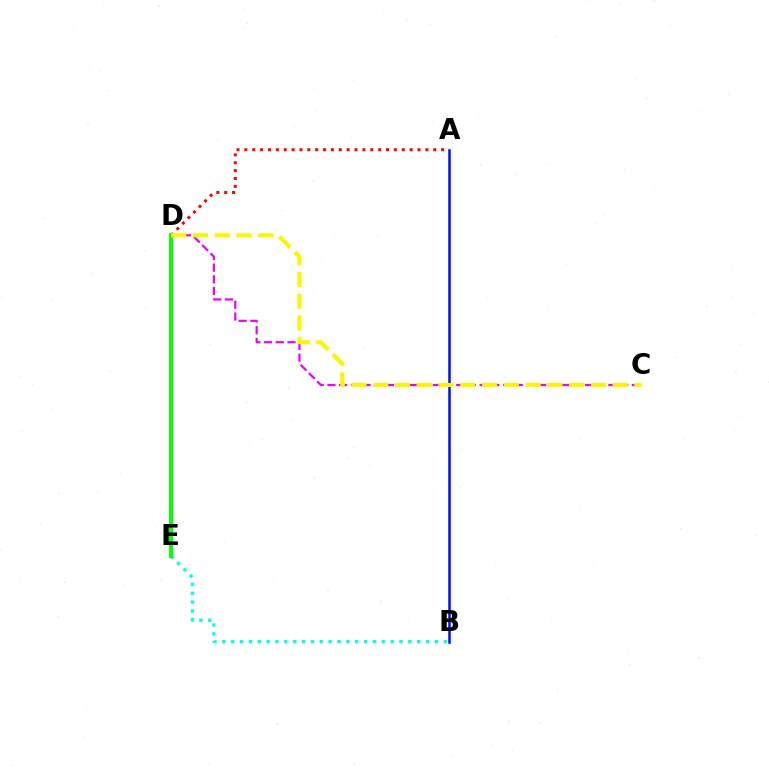{('A', 'D'): [{'color': '#ff0000', 'line_style': 'dotted', 'thickness': 2.14}], ('B', 'E'): [{'color': '#00fff6', 'line_style': 'dotted', 'thickness': 2.41}], ('D', 'E'): [{'color': '#08ff00', 'line_style': 'solid', 'thickness': 2.91}], ('A', 'B'): [{'color': '#0010ff', 'line_style': 'solid', 'thickness': 1.81}], ('C', 'D'): [{'color': '#ee00ff', 'line_style': 'dashed', 'thickness': 1.59}, {'color': '#fcf500', 'line_style': 'dashed', 'thickness': 2.96}]}